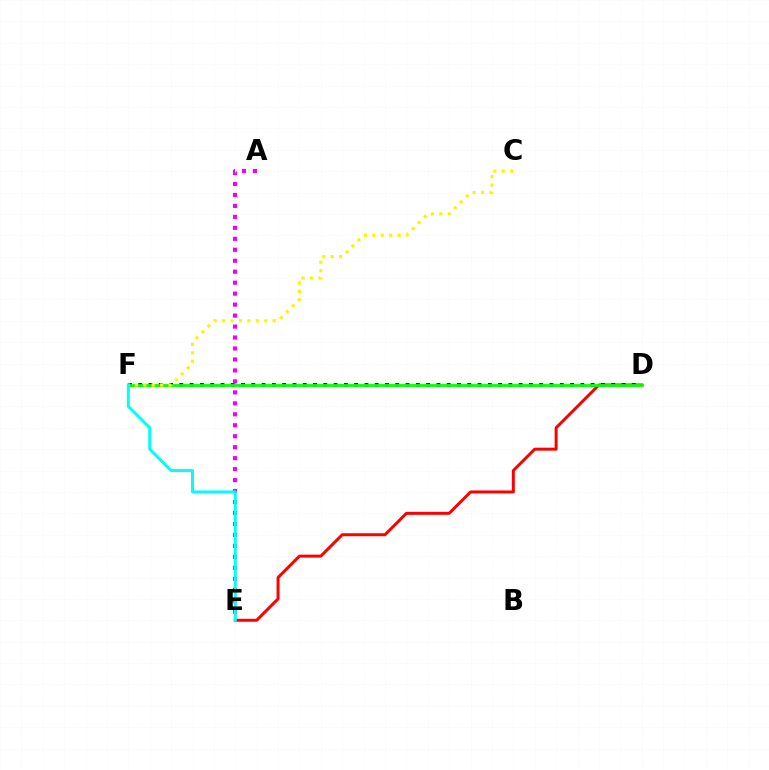{('D', 'E'): [{'color': '#ff0000', 'line_style': 'solid', 'thickness': 2.15}], ('D', 'F'): [{'color': '#0010ff', 'line_style': 'dotted', 'thickness': 2.79}, {'color': '#08ff00', 'line_style': 'solid', 'thickness': 2.03}], ('A', 'E'): [{'color': '#ee00ff', 'line_style': 'dotted', 'thickness': 2.98}], ('C', 'F'): [{'color': '#fcf500', 'line_style': 'dotted', 'thickness': 2.29}], ('E', 'F'): [{'color': '#00fff6', 'line_style': 'solid', 'thickness': 2.14}]}